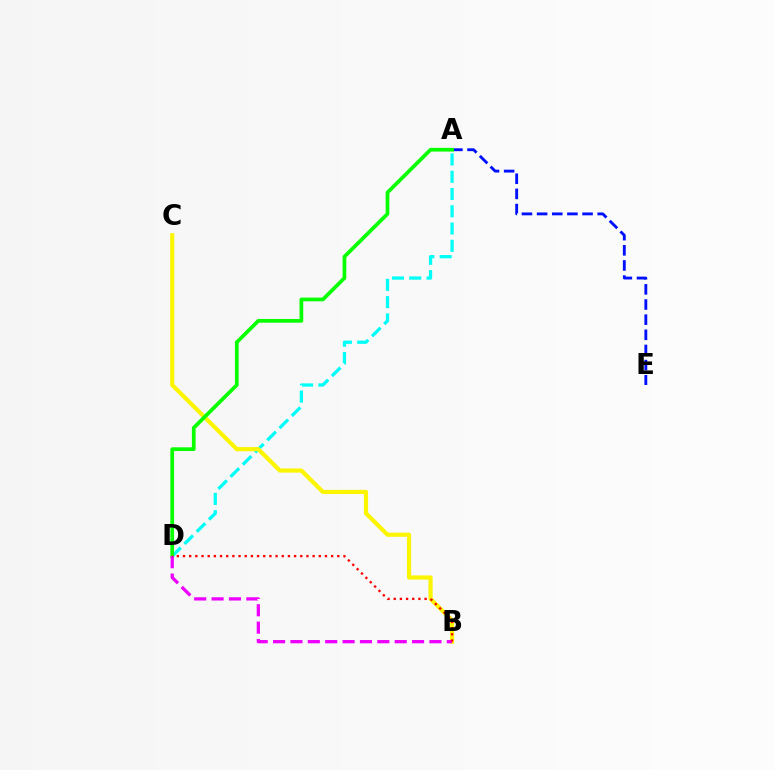{('A', 'E'): [{'color': '#0010ff', 'line_style': 'dashed', 'thickness': 2.06}], ('A', 'D'): [{'color': '#00fff6', 'line_style': 'dashed', 'thickness': 2.35}, {'color': '#08ff00', 'line_style': 'solid', 'thickness': 2.68}], ('B', 'C'): [{'color': '#fcf500', 'line_style': 'solid', 'thickness': 3.0}], ('B', 'D'): [{'color': '#ee00ff', 'line_style': 'dashed', 'thickness': 2.36}, {'color': '#ff0000', 'line_style': 'dotted', 'thickness': 1.68}]}